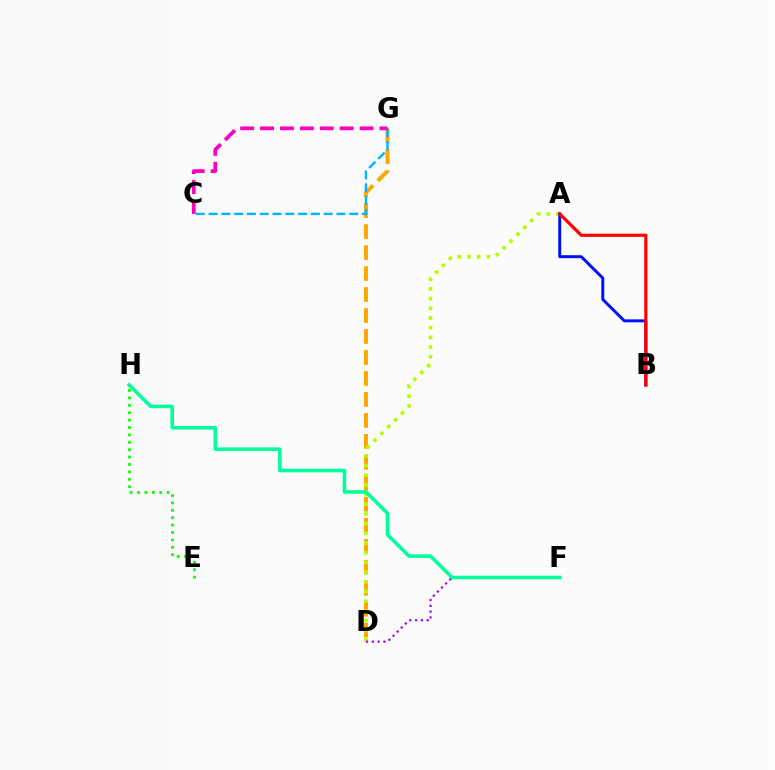{('D', 'G'): [{'color': '#ffa500', 'line_style': 'dashed', 'thickness': 2.85}], ('A', 'D'): [{'color': '#b3ff00', 'line_style': 'dotted', 'thickness': 2.63}], ('E', 'H'): [{'color': '#08ff00', 'line_style': 'dotted', 'thickness': 2.01}], ('A', 'B'): [{'color': '#0010ff', 'line_style': 'solid', 'thickness': 2.13}, {'color': '#ff0000', 'line_style': 'solid', 'thickness': 2.29}], ('C', 'G'): [{'color': '#00b5ff', 'line_style': 'dashed', 'thickness': 1.74}, {'color': '#ff00bd', 'line_style': 'dashed', 'thickness': 2.7}], ('D', 'F'): [{'color': '#9b00ff', 'line_style': 'dotted', 'thickness': 1.57}], ('F', 'H'): [{'color': '#00ff9d', 'line_style': 'solid', 'thickness': 2.57}]}